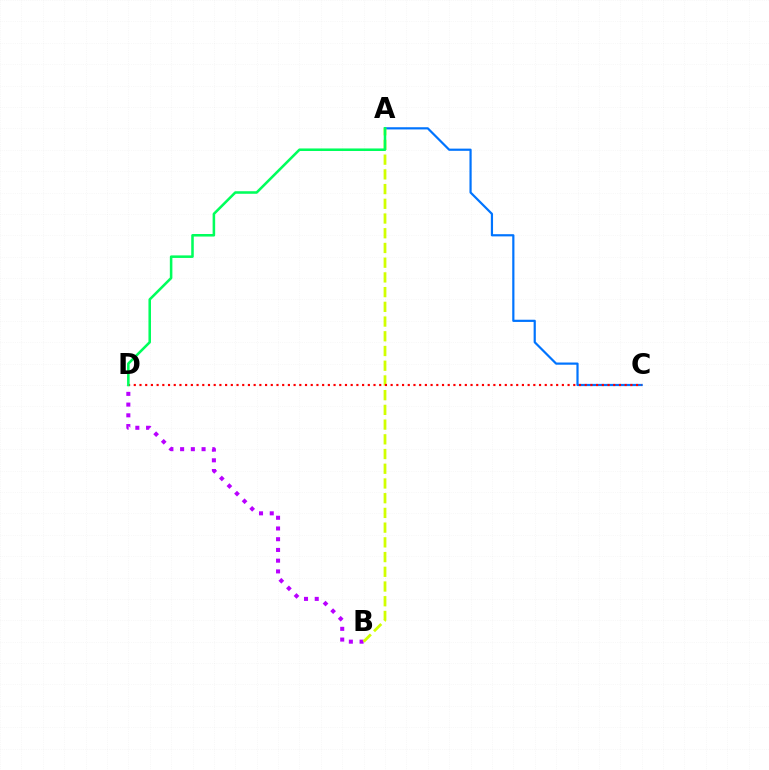{('A', 'C'): [{'color': '#0074ff', 'line_style': 'solid', 'thickness': 1.58}], ('B', 'D'): [{'color': '#b900ff', 'line_style': 'dotted', 'thickness': 2.91}], ('A', 'B'): [{'color': '#d1ff00', 'line_style': 'dashed', 'thickness': 2.0}], ('C', 'D'): [{'color': '#ff0000', 'line_style': 'dotted', 'thickness': 1.55}], ('A', 'D'): [{'color': '#00ff5c', 'line_style': 'solid', 'thickness': 1.84}]}